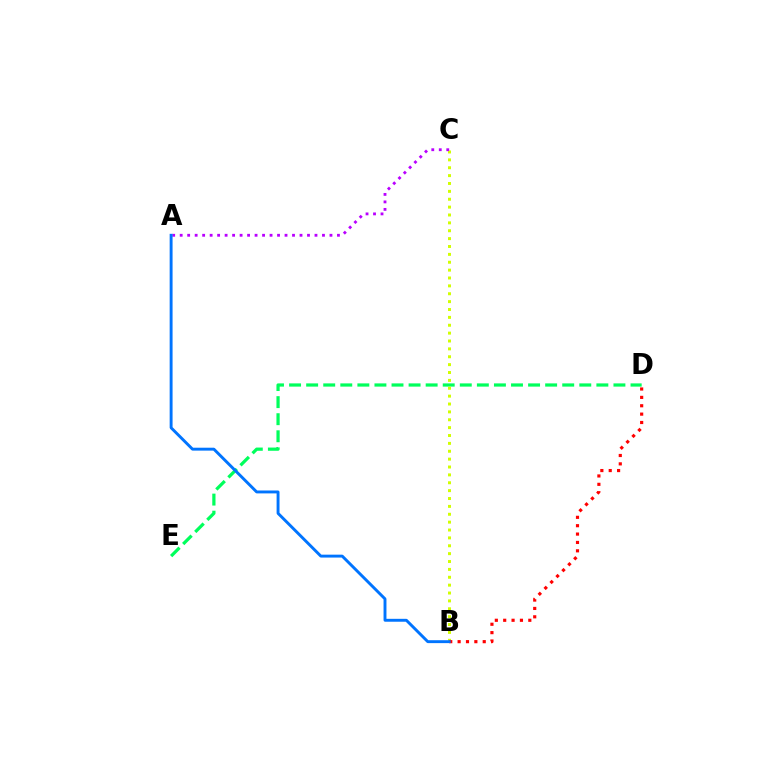{('D', 'E'): [{'color': '#00ff5c', 'line_style': 'dashed', 'thickness': 2.32}], ('B', 'C'): [{'color': '#d1ff00', 'line_style': 'dotted', 'thickness': 2.14}], ('B', 'D'): [{'color': '#ff0000', 'line_style': 'dotted', 'thickness': 2.27}], ('A', 'C'): [{'color': '#b900ff', 'line_style': 'dotted', 'thickness': 2.03}], ('A', 'B'): [{'color': '#0074ff', 'line_style': 'solid', 'thickness': 2.09}]}